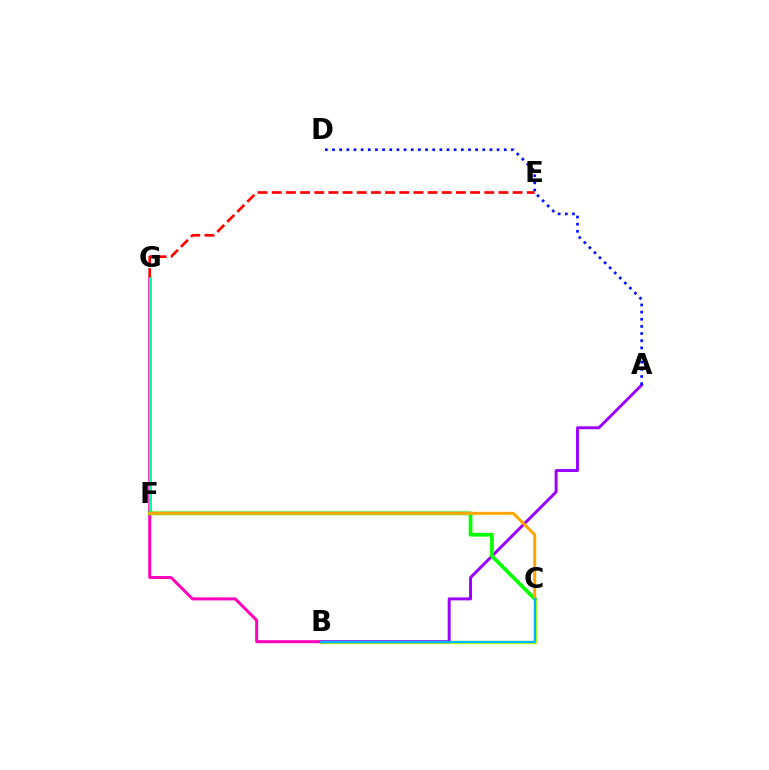{('B', 'C'): [{'color': '#b3ff00', 'line_style': 'solid', 'thickness': 2.46}, {'color': '#00b5ff', 'line_style': 'solid', 'thickness': 1.61}], ('A', 'B'): [{'color': '#9b00ff', 'line_style': 'solid', 'thickness': 2.12}], ('B', 'G'): [{'color': '#ff00bd', 'line_style': 'solid', 'thickness': 2.16}], ('E', 'G'): [{'color': '#ff0000', 'line_style': 'dashed', 'thickness': 1.92}], ('F', 'G'): [{'color': '#00ff9d', 'line_style': 'solid', 'thickness': 2.1}], ('C', 'F'): [{'color': '#08ff00', 'line_style': 'solid', 'thickness': 2.7}, {'color': '#ffa500', 'line_style': 'solid', 'thickness': 2.15}], ('A', 'D'): [{'color': '#0010ff', 'line_style': 'dotted', 'thickness': 1.94}]}